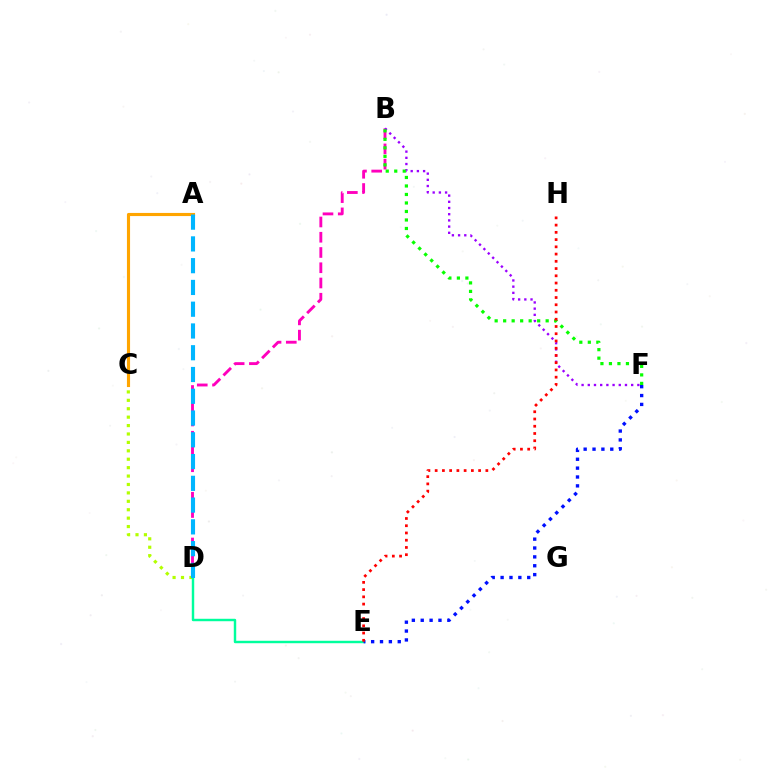{('B', 'D'): [{'color': '#ff00bd', 'line_style': 'dashed', 'thickness': 2.07}], ('C', 'D'): [{'color': '#b3ff00', 'line_style': 'dotted', 'thickness': 2.29}], ('D', 'E'): [{'color': '#00ff9d', 'line_style': 'solid', 'thickness': 1.75}], ('B', 'F'): [{'color': '#9b00ff', 'line_style': 'dotted', 'thickness': 1.68}, {'color': '#08ff00', 'line_style': 'dotted', 'thickness': 2.31}], ('A', 'C'): [{'color': '#ffa500', 'line_style': 'solid', 'thickness': 2.25}], ('A', 'D'): [{'color': '#00b5ff', 'line_style': 'dashed', 'thickness': 2.96}], ('E', 'F'): [{'color': '#0010ff', 'line_style': 'dotted', 'thickness': 2.41}], ('E', 'H'): [{'color': '#ff0000', 'line_style': 'dotted', 'thickness': 1.97}]}